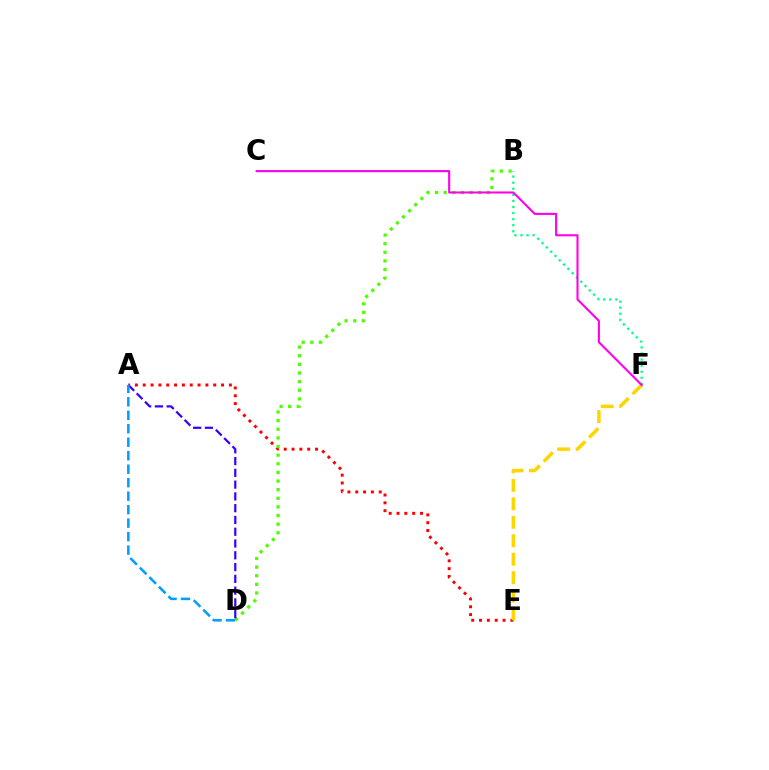{('B', 'F'): [{'color': '#00ff86', 'line_style': 'dotted', 'thickness': 1.65}], ('A', 'E'): [{'color': '#ff0000', 'line_style': 'dotted', 'thickness': 2.13}], ('B', 'D'): [{'color': '#4fff00', 'line_style': 'dotted', 'thickness': 2.34}], ('A', 'D'): [{'color': '#3700ff', 'line_style': 'dashed', 'thickness': 1.6}, {'color': '#009eff', 'line_style': 'dashed', 'thickness': 1.83}], ('E', 'F'): [{'color': '#ffd500', 'line_style': 'dashed', 'thickness': 2.51}], ('C', 'F'): [{'color': '#ff00ed', 'line_style': 'solid', 'thickness': 1.51}]}